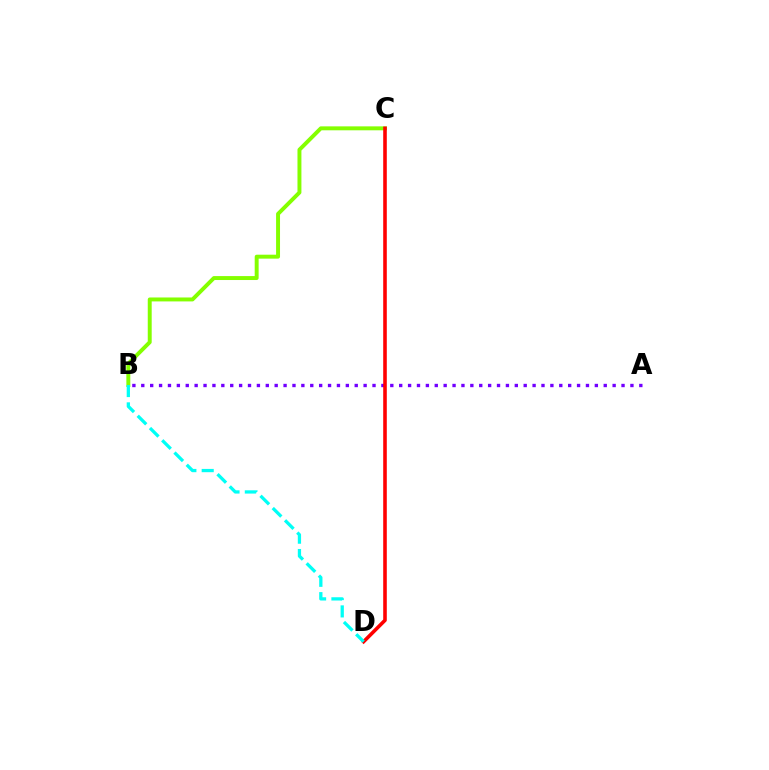{('B', 'C'): [{'color': '#84ff00', 'line_style': 'solid', 'thickness': 2.84}], ('A', 'B'): [{'color': '#7200ff', 'line_style': 'dotted', 'thickness': 2.42}], ('C', 'D'): [{'color': '#ff0000', 'line_style': 'solid', 'thickness': 2.58}], ('B', 'D'): [{'color': '#00fff6', 'line_style': 'dashed', 'thickness': 2.35}]}